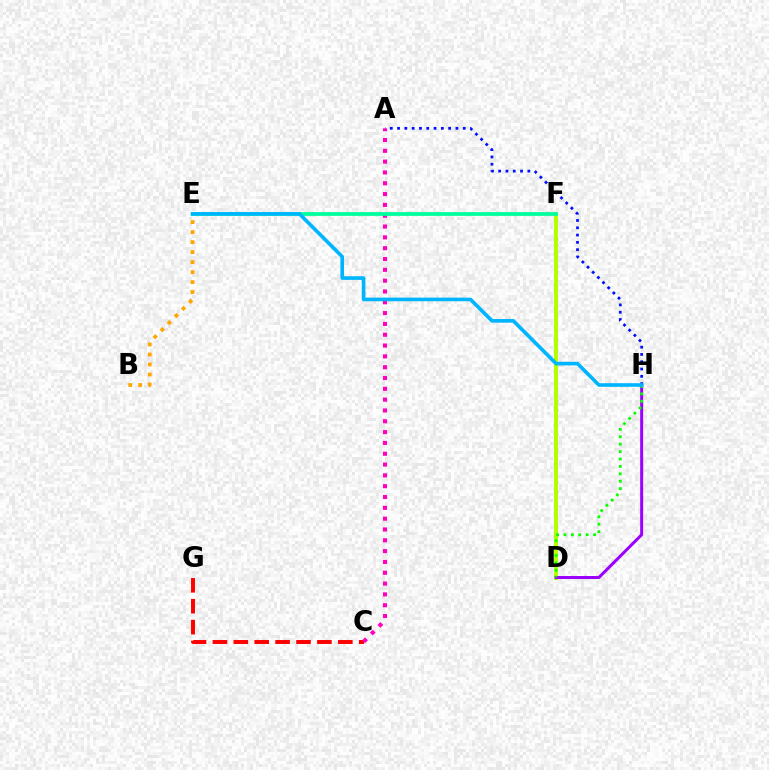{('A', 'H'): [{'color': '#0010ff', 'line_style': 'dotted', 'thickness': 1.98}], ('D', 'F'): [{'color': '#b3ff00', 'line_style': 'solid', 'thickness': 2.86}], ('C', 'G'): [{'color': '#ff0000', 'line_style': 'dashed', 'thickness': 2.84}], ('A', 'C'): [{'color': '#ff00bd', 'line_style': 'dotted', 'thickness': 2.94}], ('D', 'H'): [{'color': '#9b00ff', 'line_style': 'solid', 'thickness': 2.16}, {'color': '#08ff00', 'line_style': 'dotted', 'thickness': 2.01}], ('E', 'F'): [{'color': '#00ff9d', 'line_style': 'solid', 'thickness': 2.72}], ('B', 'E'): [{'color': '#ffa500', 'line_style': 'dotted', 'thickness': 2.72}], ('E', 'H'): [{'color': '#00b5ff', 'line_style': 'solid', 'thickness': 2.61}]}